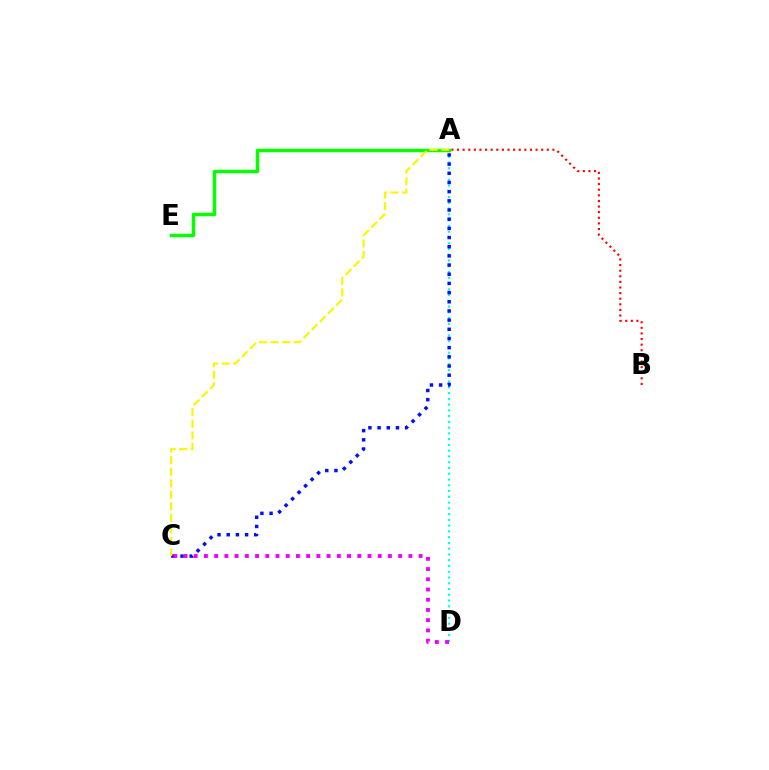{('A', 'B'): [{'color': '#ff0000', 'line_style': 'dotted', 'thickness': 1.52}], ('A', 'D'): [{'color': '#00fff6', 'line_style': 'dotted', 'thickness': 1.57}], ('A', 'C'): [{'color': '#0010ff', 'line_style': 'dotted', 'thickness': 2.49}, {'color': '#fcf500', 'line_style': 'dashed', 'thickness': 1.57}], ('C', 'D'): [{'color': '#ee00ff', 'line_style': 'dotted', 'thickness': 2.78}], ('A', 'E'): [{'color': '#08ff00', 'line_style': 'solid', 'thickness': 2.5}]}